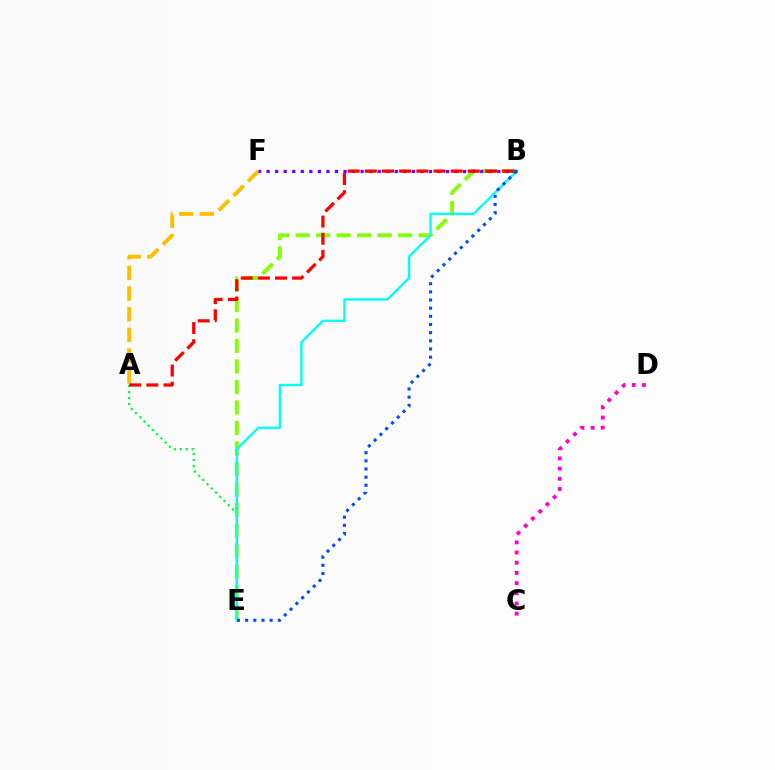{('A', 'F'): [{'color': '#ffbd00', 'line_style': 'dashed', 'thickness': 2.81}], ('A', 'E'): [{'color': '#00ff39', 'line_style': 'dotted', 'thickness': 1.62}], ('B', 'E'): [{'color': '#84ff00', 'line_style': 'dashed', 'thickness': 2.78}, {'color': '#00fff6', 'line_style': 'solid', 'thickness': 1.71}, {'color': '#004bff', 'line_style': 'dotted', 'thickness': 2.22}], ('C', 'D'): [{'color': '#ff00cf', 'line_style': 'dotted', 'thickness': 2.77}], ('B', 'F'): [{'color': '#7200ff', 'line_style': 'dotted', 'thickness': 2.32}], ('A', 'B'): [{'color': '#ff0000', 'line_style': 'dashed', 'thickness': 2.33}]}